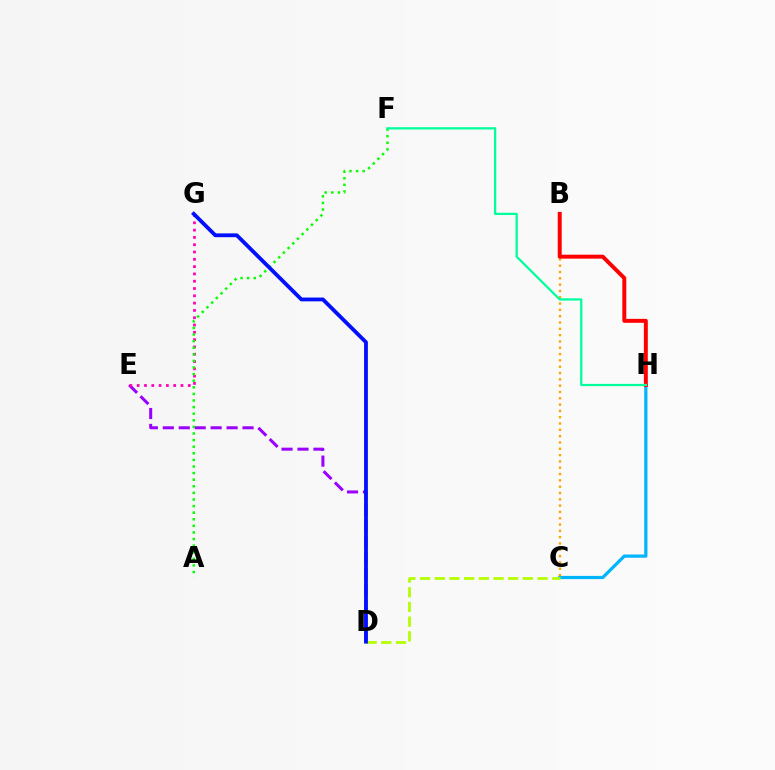{('D', 'E'): [{'color': '#9b00ff', 'line_style': 'dashed', 'thickness': 2.17}], ('C', 'H'): [{'color': '#00b5ff', 'line_style': 'solid', 'thickness': 2.32}], ('B', 'C'): [{'color': '#ffa500', 'line_style': 'dotted', 'thickness': 1.72}], ('B', 'H'): [{'color': '#ff0000', 'line_style': 'solid', 'thickness': 2.84}], ('C', 'D'): [{'color': '#b3ff00', 'line_style': 'dashed', 'thickness': 2.0}], ('E', 'G'): [{'color': '#ff00bd', 'line_style': 'dotted', 'thickness': 1.98}], ('A', 'F'): [{'color': '#08ff00', 'line_style': 'dotted', 'thickness': 1.79}], ('F', 'H'): [{'color': '#00ff9d', 'line_style': 'solid', 'thickness': 1.63}], ('D', 'G'): [{'color': '#0010ff', 'line_style': 'solid', 'thickness': 2.75}]}